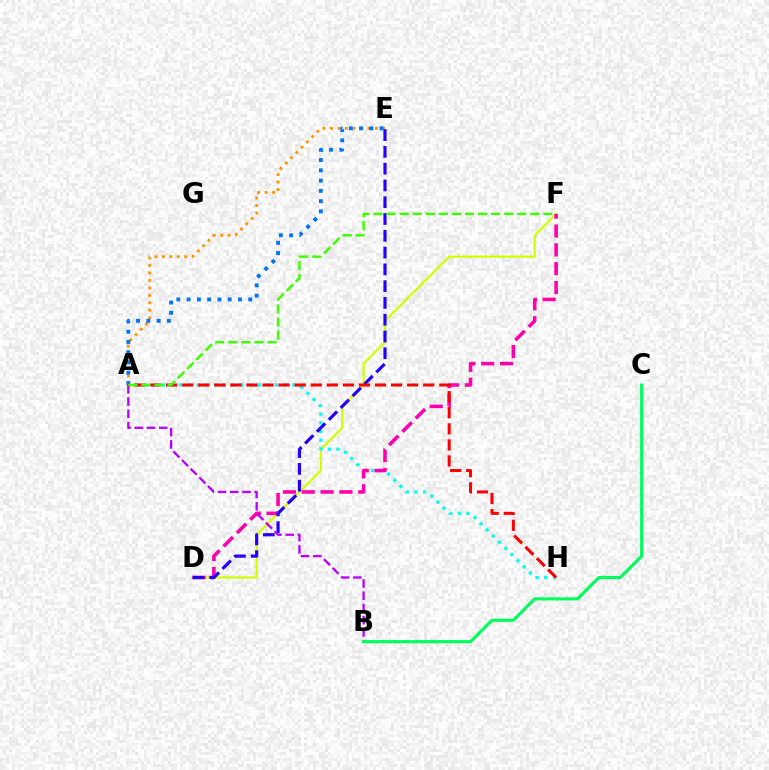{('D', 'F'): [{'color': '#d1ff00', 'line_style': 'solid', 'thickness': 1.6}, {'color': '#ff00ac', 'line_style': 'dashed', 'thickness': 2.56}], ('A', 'H'): [{'color': '#00fff6', 'line_style': 'dotted', 'thickness': 2.36}, {'color': '#ff0000', 'line_style': 'dashed', 'thickness': 2.18}], ('A', 'E'): [{'color': '#ff9400', 'line_style': 'dotted', 'thickness': 2.03}, {'color': '#0074ff', 'line_style': 'dotted', 'thickness': 2.79}], ('D', 'E'): [{'color': '#2500ff', 'line_style': 'dashed', 'thickness': 2.28}], ('A', 'B'): [{'color': '#b900ff', 'line_style': 'dashed', 'thickness': 1.66}], ('A', 'F'): [{'color': '#3dff00', 'line_style': 'dashed', 'thickness': 1.78}], ('B', 'C'): [{'color': '#00ff5c', 'line_style': 'solid', 'thickness': 2.25}]}